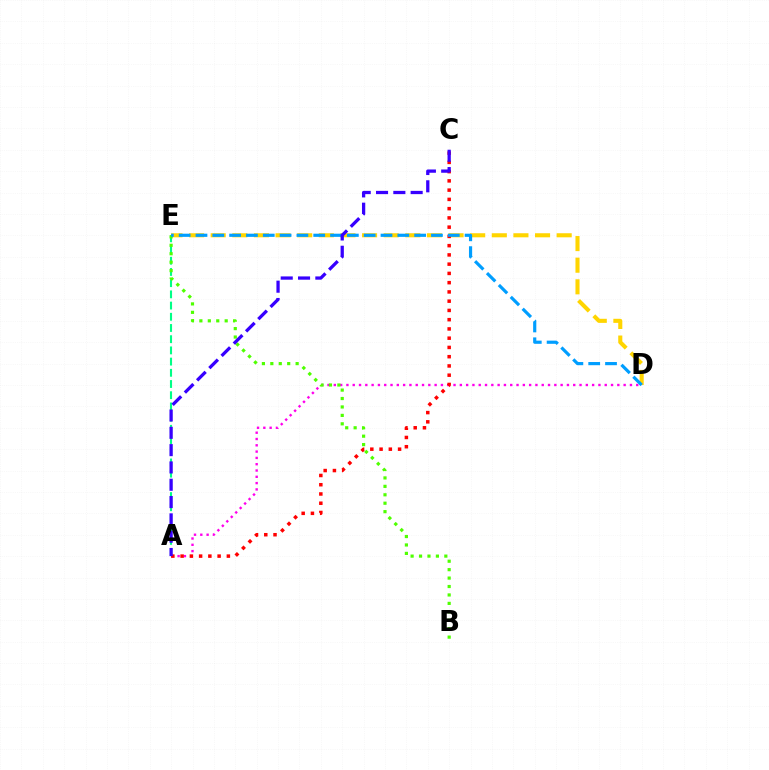{('D', 'E'): [{'color': '#ffd500', 'line_style': 'dashed', 'thickness': 2.94}, {'color': '#009eff', 'line_style': 'dashed', 'thickness': 2.28}], ('A', 'E'): [{'color': '#00ff86', 'line_style': 'dashed', 'thickness': 1.52}], ('A', 'D'): [{'color': '#ff00ed', 'line_style': 'dotted', 'thickness': 1.71}], ('A', 'C'): [{'color': '#ff0000', 'line_style': 'dotted', 'thickness': 2.51}, {'color': '#3700ff', 'line_style': 'dashed', 'thickness': 2.35}], ('B', 'E'): [{'color': '#4fff00', 'line_style': 'dotted', 'thickness': 2.29}]}